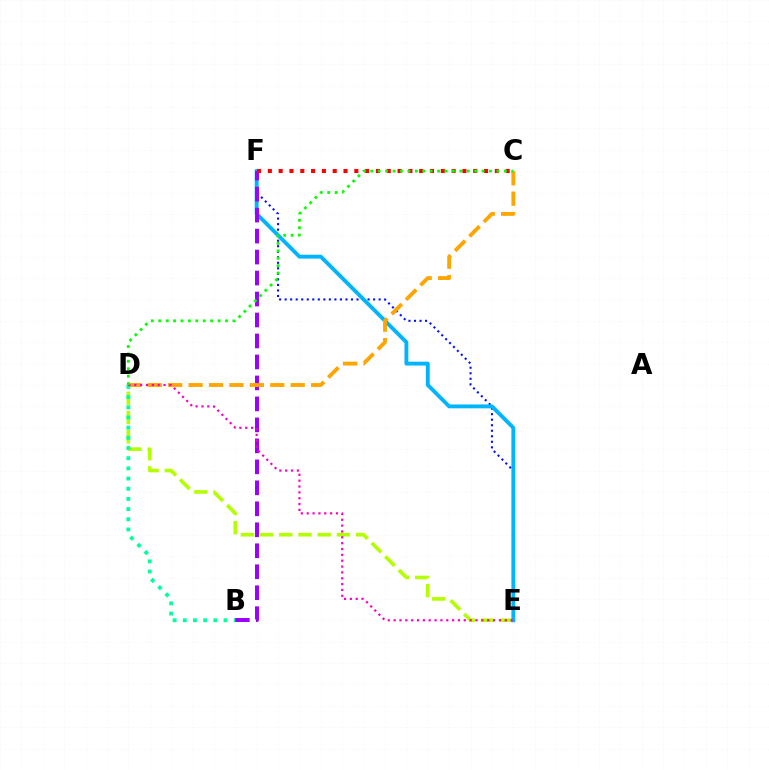{('E', 'F'): [{'color': '#0010ff', 'line_style': 'dotted', 'thickness': 1.5}, {'color': '#00b5ff', 'line_style': 'solid', 'thickness': 2.79}], ('D', 'E'): [{'color': '#b3ff00', 'line_style': 'dashed', 'thickness': 2.61}, {'color': '#ff00bd', 'line_style': 'dotted', 'thickness': 1.59}], ('B', 'F'): [{'color': '#9b00ff', 'line_style': 'dashed', 'thickness': 2.85}], ('C', 'F'): [{'color': '#ff0000', 'line_style': 'dotted', 'thickness': 2.94}], ('C', 'D'): [{'color': '#ffa500', 'line_style': 'dashed', 'thickness': 2.77}, {'color': '#08ff00', 'line_style': 'dotted', 'thickness': 2.02}], ('B', 'D'): [{'color': '#00ff9d', 'line_style': 'dotted', 'thickness': 2.77}]}